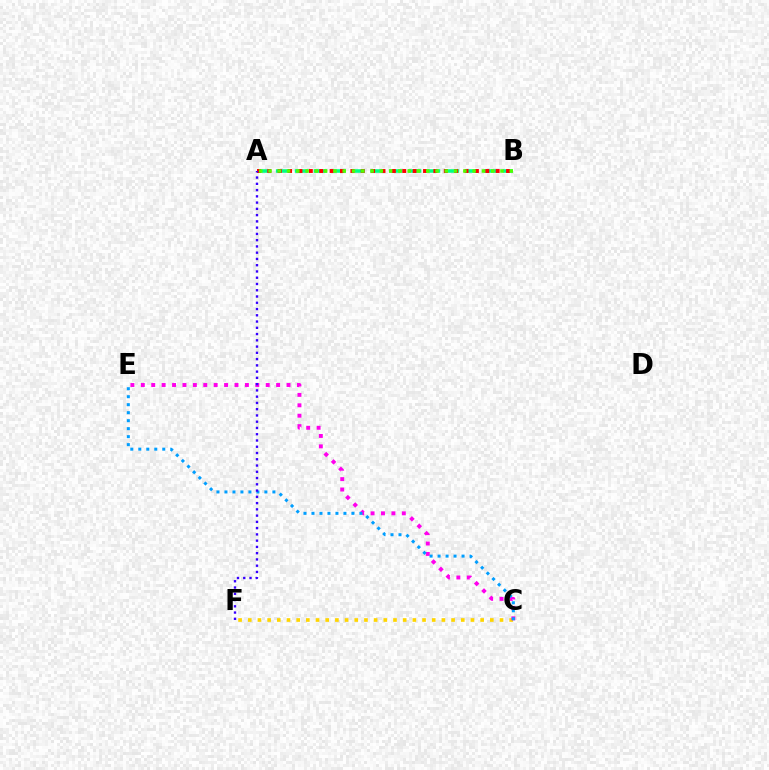{('C', 'F'): [{'color': '#ffd500', 'line_style': 'dotted', 'thickness': 2.63}], ('C', 'E'): [{'color': '#ff00ed', 'line_style': 'dotted', 'thickness': 2.83}, {'color': '#009eff', 'line_style': 'dotted', 'thickness': 2.17}], ('A', 'B'): [{'color': '#00ff86', 'line_style': 'dashed', 'thickness': 2.57}, {'color': '#ff0000', 'line_style': 'dotted', 'thickness': 2.82}, {'color': '#4fff00', 'line_style': 'dotted', 'thickness': 2.52}], ('A', 'F'): [{'color': '#3700ff', 'line_style': 'dotted', 'thickness': 1.7}]}